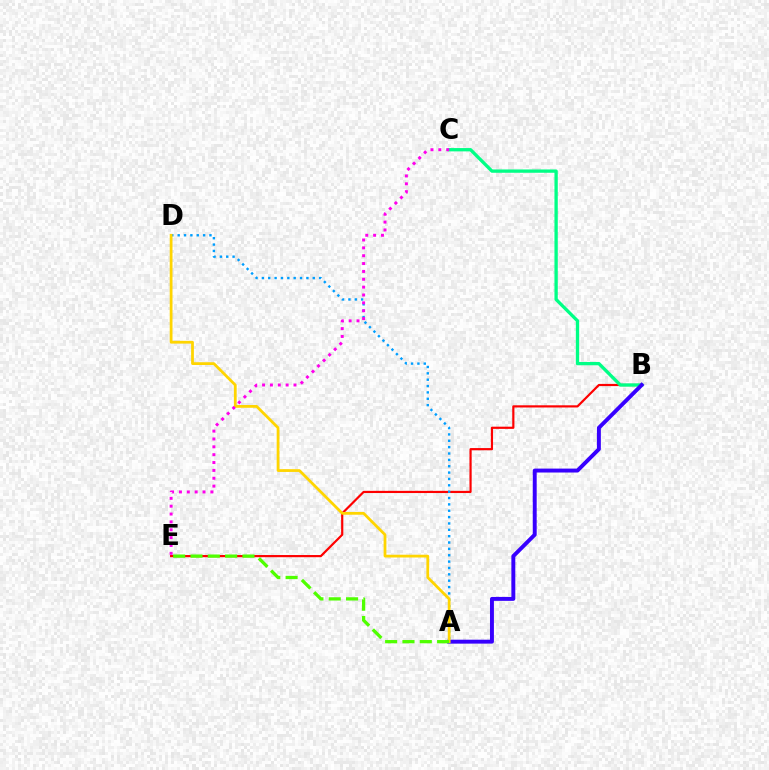{('B', 'E'): [{'color': '#ff0000', 'line_style': 'solid', 'thickness': 1.57}], ('B', 'C'): [{'color': '#00ff86', 'line_style': 'solid', 'thickness': 2.39}], ('A', 'B'): [{'color': '#3700ff', 'line_style': 'solid', 'thickness': 2.83}], ('A', 'D'): [{'color': '#009eff', 'line_style': 'dotted', 'thickness': 1.73}, {'color': '#ffd500', 'line_style': 'solid', 'thickness': 1.99}], ('C', 'E'): [{'color': '#ff00ed', 'line_style': 'dotted', 'thickness': 2.13}], ('A', 'E'): [{'color': '#4fff00', 'line_style': 'dashed', 'thickness': 2.35}]}